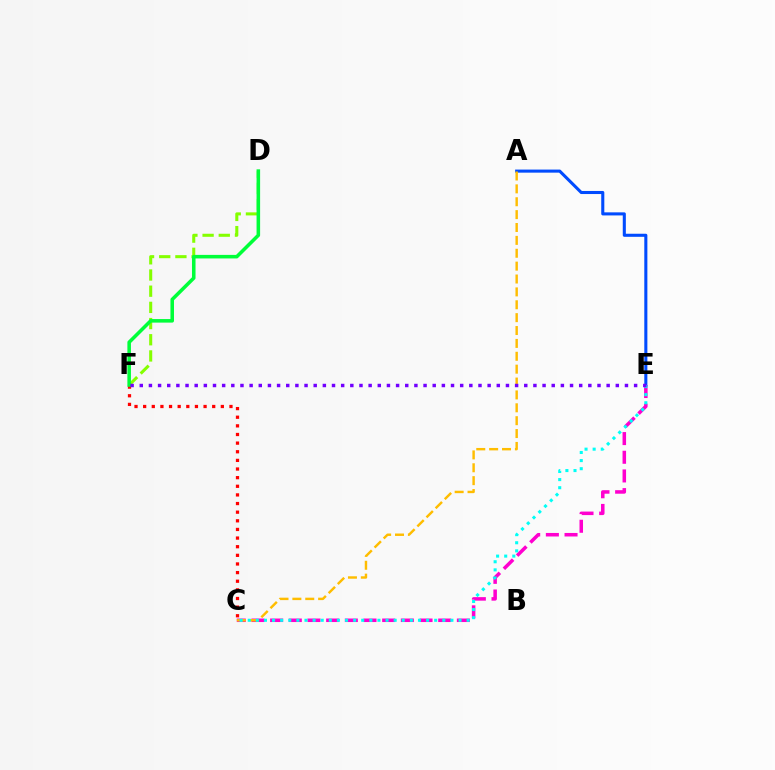{('C', 'F'): [{'color': '#ff0000', 'line_style': 'dotted', 'thickness': 2.35}], ('C', 'E'): [{'color': '#ff00cf', 'line_style': 'dashed', 'thickness': 2.54}, {'color': '#00fff6', 'line_style': 'dotted', 'thickness': 2.2}], ('A', 'E'): [{'color': '#004bff', 'line_style': 'solid', 'thickness': 2.21}], ('A', 'C'): [{'color': '#ffbd00', 'line_style': 'dashed', 'thickness': 1.75}], ('D', 'F'): [{'color': '#84ff00', 'line_style': 'dashed', 'thickness': 2.2}, {'color': '#00ff39', 'line_style': 'solid', 'thickness': 2.55}], ('E', 'F'): [{'color': '#7200ff', 'line_style': 'dotted', 'thickness': 2.49}]}